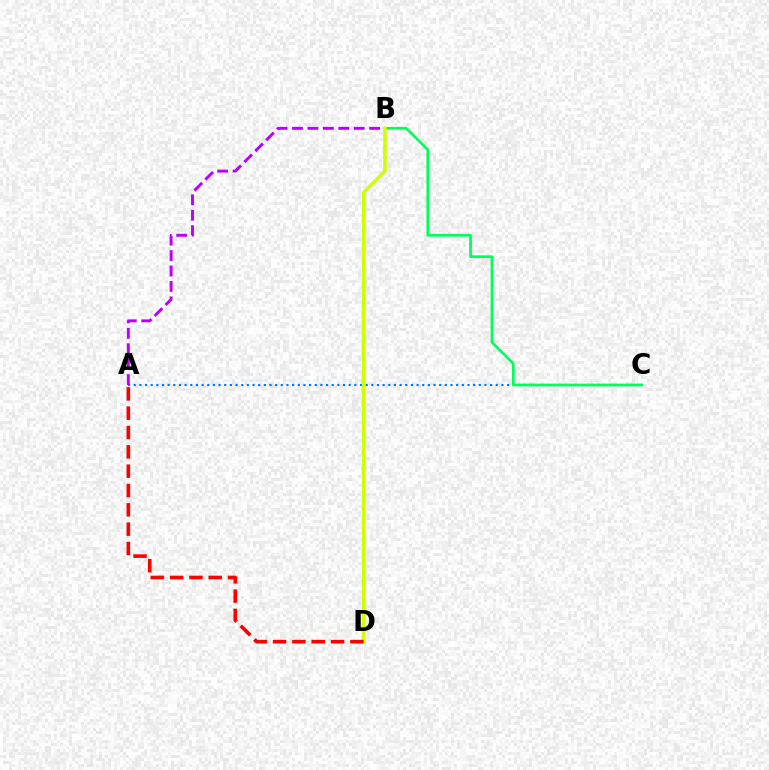{('A', 'C'): [{'color': '#0074ff', 'line_style': 'dotted', 'thickness': 1.54}], ('A', 'B'): [{'color': '#b900ff', 'line_style': 'dashed', 'thickness': 2.1}], ('B', 'C'): [{'color': '#00ff5c', 'line_style': 'solid', 'thickness': 1.94}], ('B', 'D'): [{'color': '#d1ff00', 'line_style': 'solid', 'thickness': 2.56}], ('A', 'D'): [{'color': '#ff0000', 'line_style': 'dashed', 'thickness': 2.63}]}